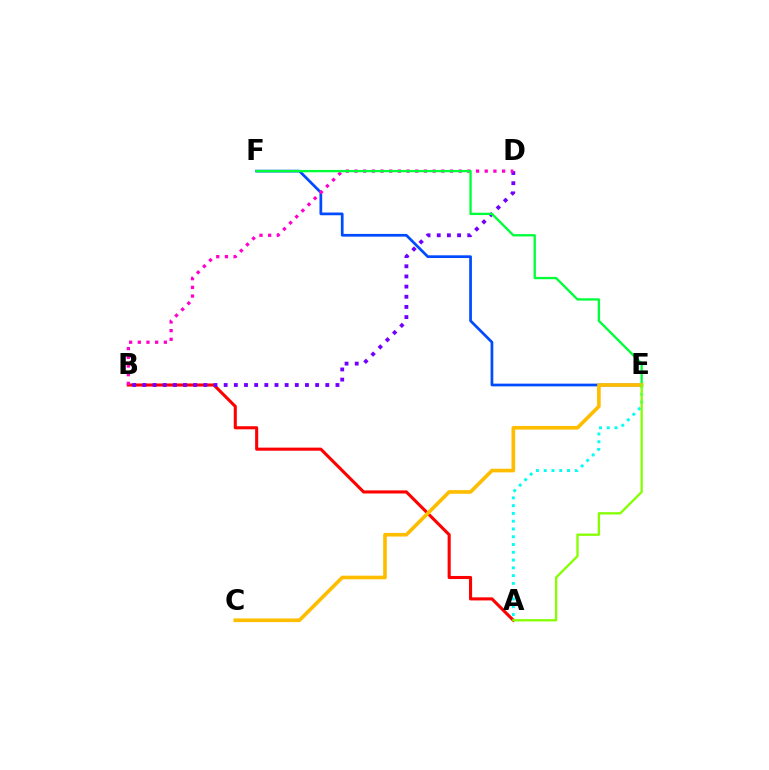{('A', 'B'): [{'color': '#ff0000', 'line_style': 'solid', 'thickness': 2.22}], ('B', 'D'): [{'color': '#7200ff', 'line_style': 'dotted', 'thickness': 2.76}, {'color': '#ff00cf', 'line_style': 'dotted', 'thickness': 2.36}], ('A', 'E'): [{'color': '#00fff6', 'line_style': 'dotted', 'thickness': 2.11}, {'color': '#84ff00', 'line_style': 'solid', 'thickness': 1.65}], ('E', 'F'): [{'color': '#004bff', 'line_style': 'solid', 'thickness': 1.96}, {'color': '#00ff39', 'line_style': 'solid', 'thickness': 1.67}], ('C', 'E'): [{'color': '#ffbd00', 'line_style': 'solid', 'thickness': 2.62}]}